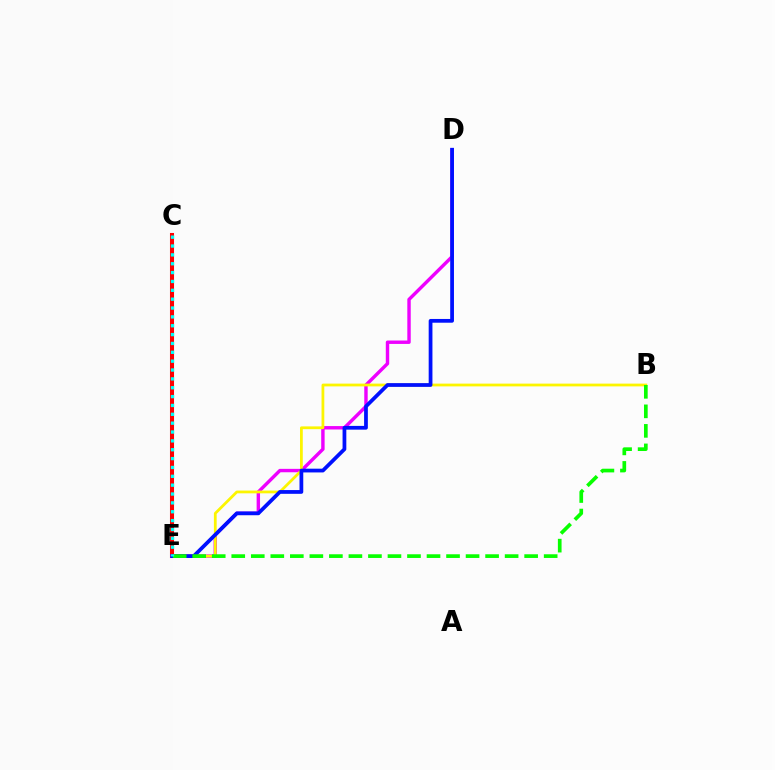{('C', 'E'): [{'color': '#ff0000', 'line_style': 'solid', 'thickness': 2.93}, {'color': '#00fff6', 'line_style': 'dotted', 'thickness': 2.41}], ('D', 'E'): [{'color': '#ee00ff', 'line_style': 'solid', 'thickness': 2.46}, {'color': '#0010ff', 'line_style': 'solid', 'thickness': 2.7}], ('B', 'E'): [{'color': '#fcf500', 'line_style': 'solid', 'thickness': 2.0}, {'color': '#08ff00', 'line_style': 'dashed', 'thickness': 2.65}]}